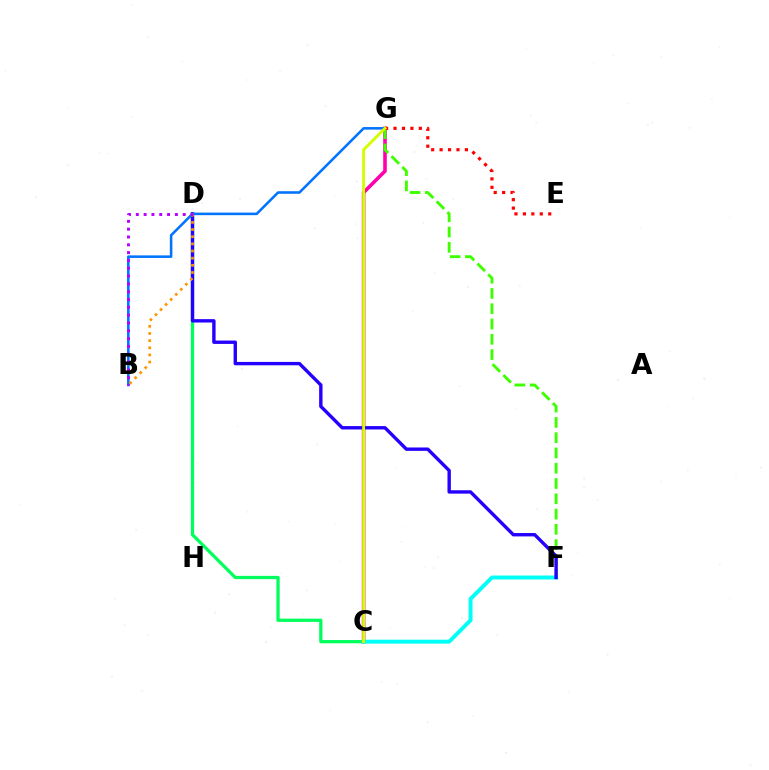{('C', 'D'): [{'color': '#00ff5c', 'line_style': 'solid', 'thickness': 2.34}], ('C', 'G'): [{'color': '#ff00ac', 'line_style': 'solid', 'thickness': 2.57}, {'color': '#d1ff00', 'line_style': 'solid', 'thickness': 2.09}], ('F', 'G'): [{'color': '#3dff00', 'line_style': 'dashed', 'thickness': 2.08}], ('C', 'F'): [{'color': '#00fff6', 'line_style': 'solid', 'thickness': 2.83}], ('D', 'F'): [{'color': '#2500ff', 'line_style': 'solid', 'thickness': 2.44}], ('B', 'G'): [{'color': '#0074ff', 'line_style': 'solid', 'thickness': 1.85}], ('E', 'G'): [{'color': '#ff0000', 'line_style': 'dotted', 'thickness': 2.29}], ('B', 'D'): [{'color': '#ff9400', 'line_style': 'dotted', 'thickness': 1.94}, {'color': '#b900ff', 'line_style': 'dotted', 'thickness': 2.12}]}